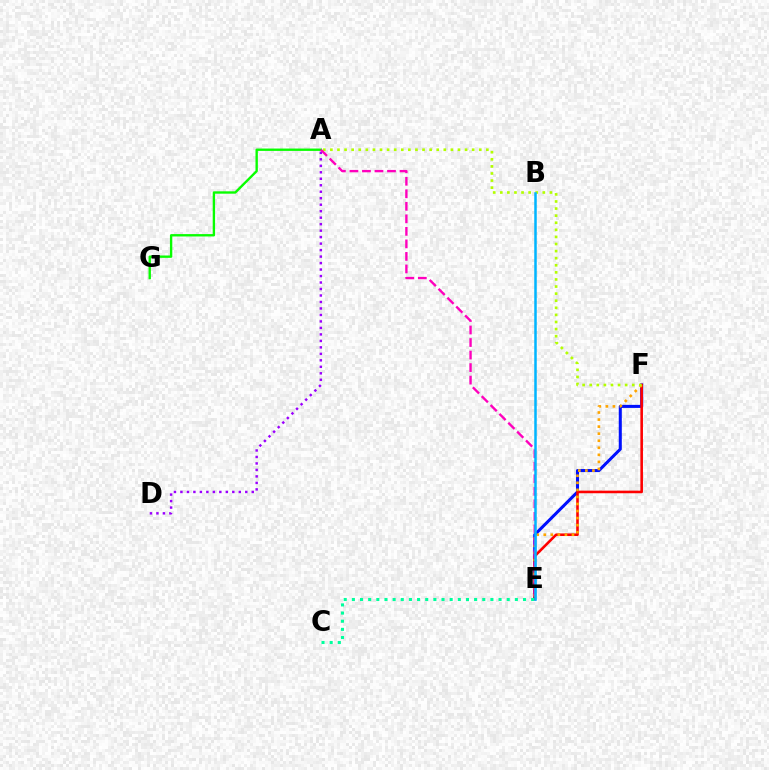{('E', 'F'): [{'color': '#0010ff', 'line_style': 'solid', 'thickness': 2.19}, {'color': '#ff0000', 'line_style': 'solid', 'thickness': 1.87}, {'color': '#ffa500', 'line_style': 'dotted', 'thickness': 1.92}], ('A', 'D'): [{'color': '#9b00ff', 'line_style': 'dotted', 'thickness': 1.76}], ('A', 'G'): [{'color': '#08ff00', 'line_style': 'solid', 'thickness': 1.7}], ('C', 'E'): [{'color': '#00ff9d', 'line_style': 'dotted', 'thickness': 2.21}], ('A', 'F'): [{'color': '#b3ff00', 'line_style': 'dotted', 'thickness': 1.93}], ('A', 'E'): [{'color': '#ff00bd', 'line_style': 'dashed', 'thickness': 1.7}], ('B', 'E'): [{'color': '#00b5ff', 'line_style': 'solid', 'thickness': 1.8}]}